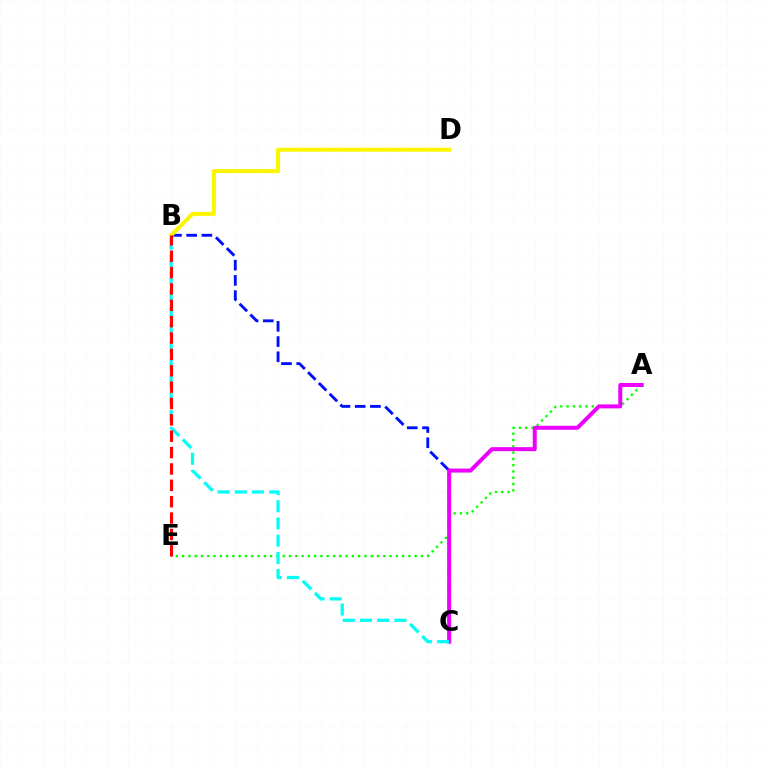{('A', 'E'): [{'color': '#08ff00', 'line_style': 'dotted', 'thickness': 1.71}], ('B', 'C'): [{'color': '#0010ff', 'line_style': 'dashed', 'thickness': 2.07}, {'color': '#00fff6', 'line_style': 'dashed', 'thickness': 2.34}], ('A', 'C'): [{'color': '#ee00ff', 'line_style': 'solid', 'thickness': 2.87}], ('B', 'D'): [{'color': '#fcf500', 'line_style': 'solid', 'thickness': 2.89}], ('B', 'E'): [{'color': '#ff0000', 'line_style': 'dashed', 'thickness': 2.22}]}